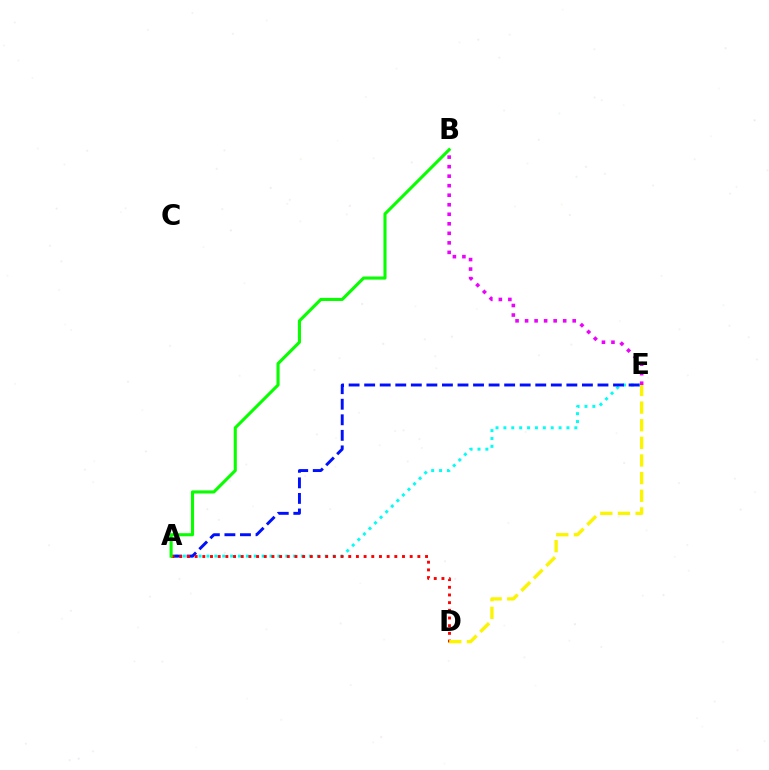{('A', 'E'): [{'color': '#00fff6', 'line_style': 'dotted', 'thickness': 2.14}, {'color': '#0010ff', 'line_style': 'dashed', 'thickness': 2.11}], ('B', 'E'): [{'color': '#ee00ff', 'line_style': 'dotted', 'thickness': 2.59}], ('A', 'D'): [{'color': '#ff0000', 'line_style': 'dotted', 'thickness': 2.09}], ('A', 'B'): [{'color': '#08ff00', 'line_style': 'solid', 'thickness': 2.23}], ('D', 'E'): [{'color': '#fcf500', 'line_style': 'dashed', 'thickness': 2.4}]}